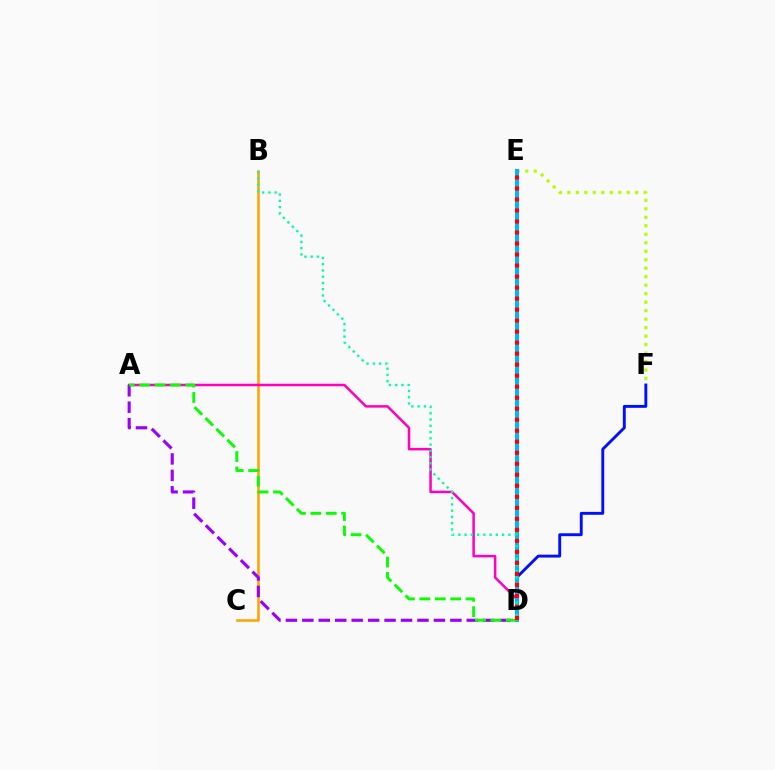{('E', 'F'): [{'color': '#b3ff00', 'line_style': 'dotted', 'thickness': 2.31}], ('D', 'F'): [{'color': '#0010ff', 'line_style': 'solid', 'thickness': 2.08}], ('B', 'C'): [{'color': '#ffa500', 'line_style': 'solid', 'thickness': 1.86}], ('A', 'D'): [{'color': '#ff00bd', 'line_style': 'solid', 'thickness': 1.8}, {'color': '#9b00ff', 'line_style': 'dashed', 'thickness': 2.23}, {'color': '#08ff00', 'line_style': 'dashed', 'thickness': 2.09}], ('D', 'E'): [{'color': '#00b5ff', 'line_style': 'solid', 'thickness': 2.87}, {'color': '#ff0000', 'line_style': 'dotted', 'thickness': 2.99}], ('B', 'D'): [{'color': '#00ff9d', 'line_style': 'dotted', 'thickness': 1.7}]}